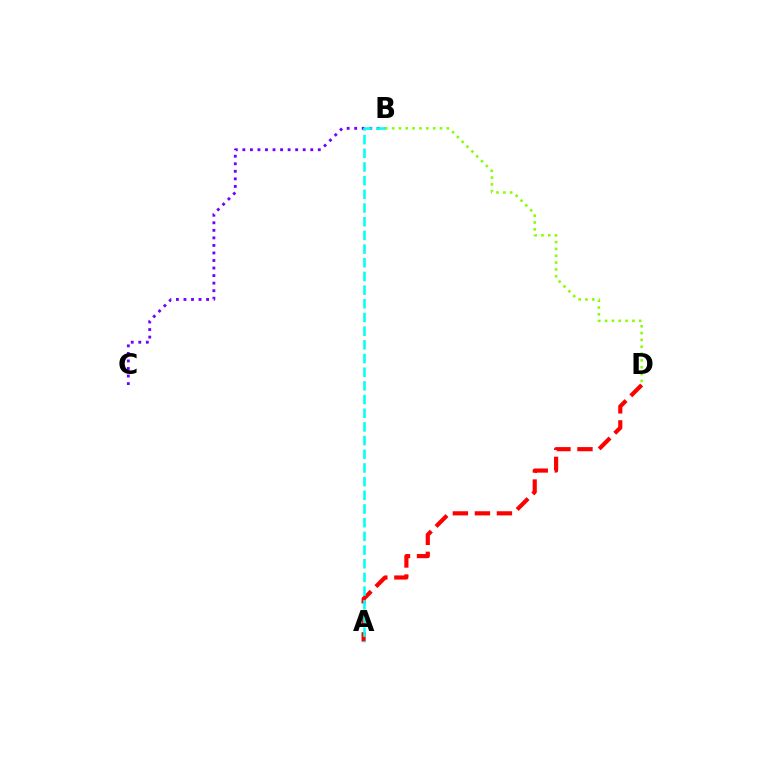{('B', 'C'): [{'color': '#7200ff', 'line_style': 'dotted', 'thickness': 2.05}], ('A', 'D'): [{'color': '#ff0000', 'line_style': 'dashed', 'thickness': 2.99}], ('B', 'D'): [{'color': '#84ff00', 'line_style': 'dotted', 'thickness': 1.86}], ('A', 'B'): [{'color': '#00fff6', 'line_style': 'dashed', 'thickness': 1.86}]}